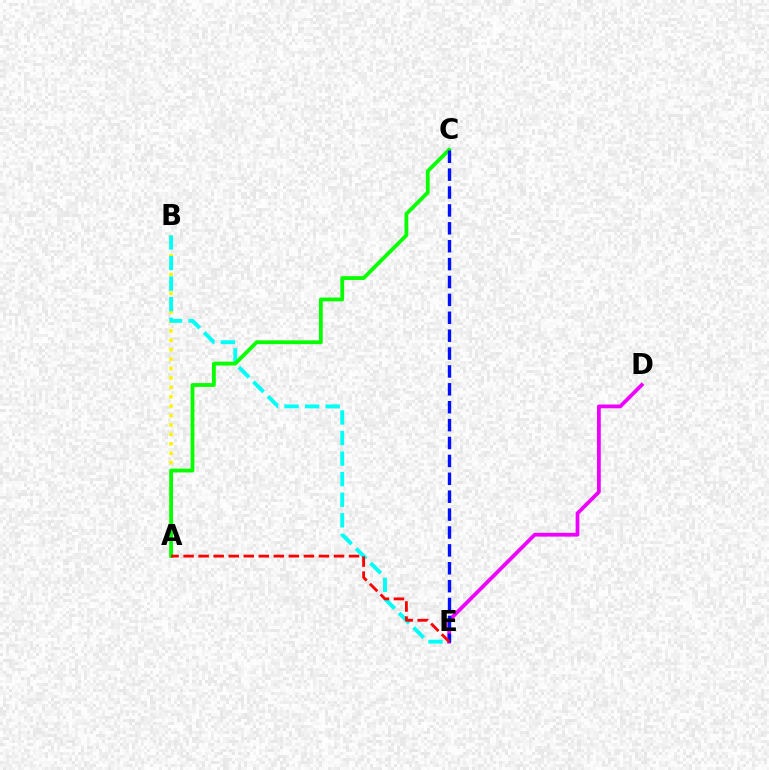{('A', 'B'): [{'color': '#fcf500', 'line_style': 'dotted', 'thickness': 2.56}], ('B', 'E'): [{'color': '#00fff6', 'line_style': 'dashed', 'thickness': 2.79}], ('A', 'C'): [{'color': '#08ff00', 'line_style': 'solid', 'thickness': 2.74}], ('D', 'E'): [{'color': '#ee00ff', 'line_style': 'solid', 'thickness': 2.71}], ('C', 'E'): [{'color': '#0010ff', 'line_style': 'dashed', 'thickness': 2.43}], ('A', 'E'): [{'color': '#ff0000', 'line_style': 'dashed', 'thickness': 2.04}]}